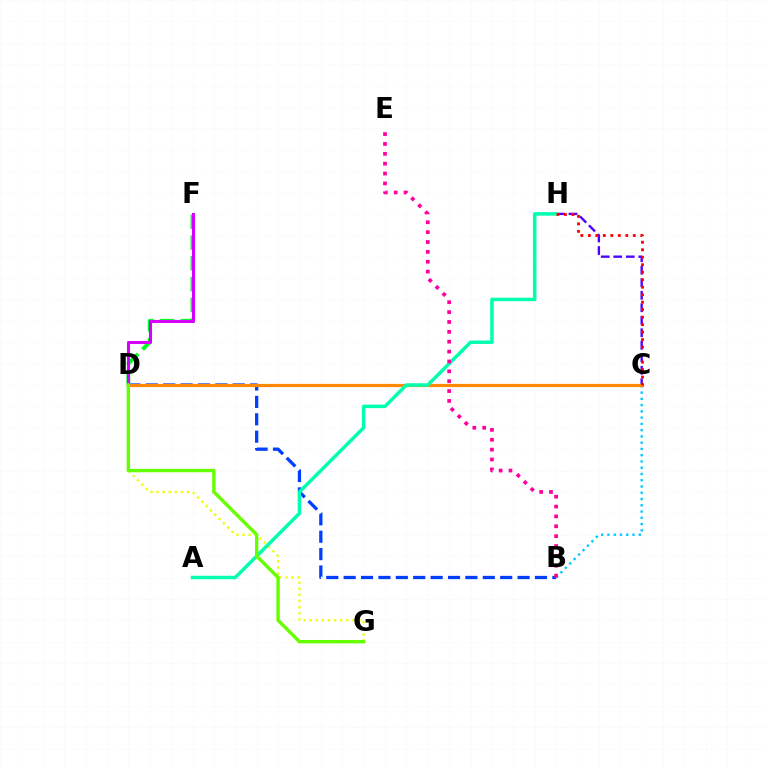{('D', 'F'): [{'color': '#00ff27', 'line_style': 'dashed', 'thickness': 2.82}, {'color': '#d600ff', 'line_style': 'solid', 'thickness': 2.19}], ('B', 'C'): [{'color': '#00c7ff', 'line_style': 'dotted', 'thickness': 1.7}], ('B', 'D'): [{'color': '#003fff', 'line_style': 'dashed', 'thickness': 2.36}], ('D', 'G'): [{'color': '#eeff00', 'line_style': 'dotted', 'thickness': 1.66}, {'color': '#66ff00', 'line_style': 'solid', 'thickness': 2.45}], ('C', 'H'): [{'color': '#4f00ff', 'line_style': 'dashed', 'thickness': 1.7}, {'color': '#ff0000', 'line_style': 'dotted', 'thickness': 2.04}], ('C', 'D'): [{'color': '#ff8800', 'line_style': 'solid', 'thickness': 2.3}], ('A', 'H'): [{'color': '#00ffaf', 'line_style': 'solid', 'thickness': 2.51}], ('B', 'E'): [{'color': '#ff00a0', 'line_style': 'dotted', 'thickness': 2.68}]}